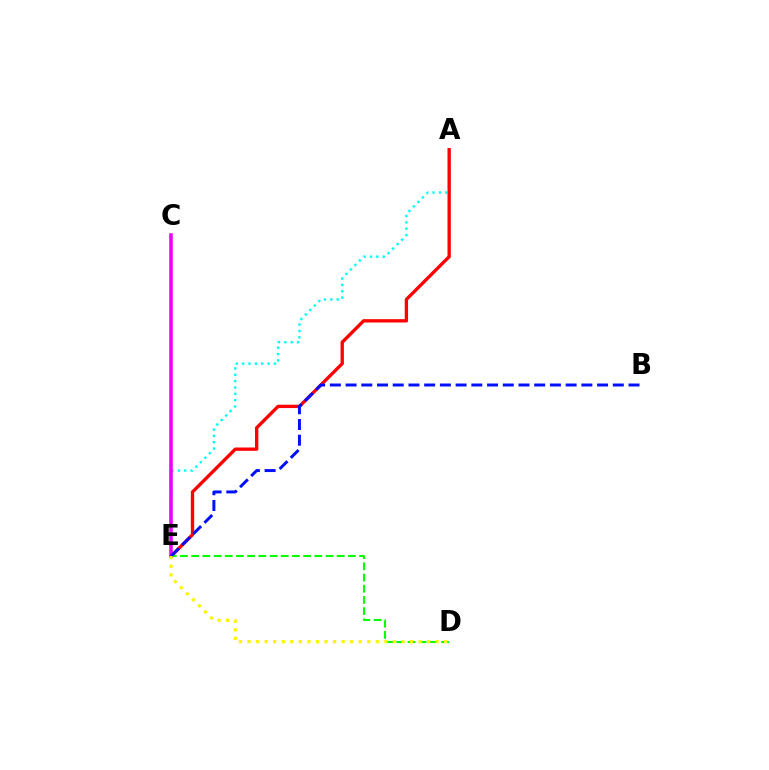{('A', 'E'): [{'color': '#00fff6', 'line_style': 'dotted', 'thickness': 1.73}, {'color': '#ff0000', 'line_style': 'solid', 'thickness': 2.4}], ('C', 'E'): [{'color': '#ee00ff', 'line_style': 'solid', 'thickness': 2.57}], ('D', 'E'): [{'color': '#08ff00', 'line_style': 'dashed', 'thickness': 1.52}, {'color': '#fcf500', 'line_style': 'dotted', 'thickness': 2.32}], ('B', 'E'): [{'color': '#0010ff', 'line_style': 'dashed', 'thickness': 2.14}]}